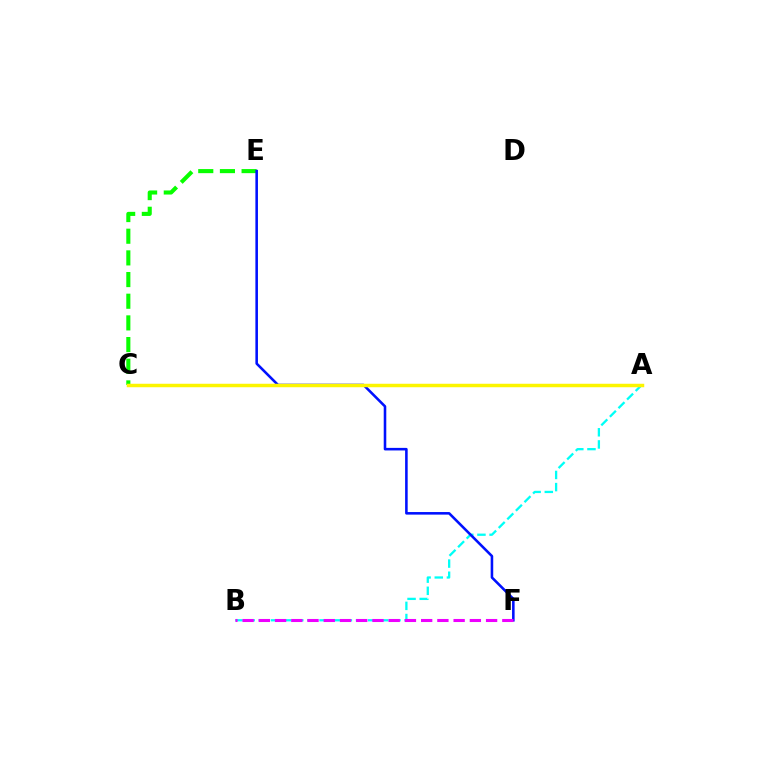{('A', 'B'): [{'color': '#00fff6', 'line_style': 'dashed', 'thickness': 1.65}], ('C', 'E'): [{'color': '#08ff00', 'line_style': 'dashed', 'thickness': 2.94}], ('A', 'C'): [{'color': '#ff0000', 'line_style': 'dashed', 'thickness': 1.85}, {'color': '#fcf500', 'line_style': 'solid', 'thickness': 2.51}], ('E', 'F'): [{'color': '#0010ff', 'line_style': 'solid', 'thickness': 1.85}], ('B', 'F'): [{'color': '#ee00ff', 'line_style': 'dashed', 'thickness': 2.21}]}